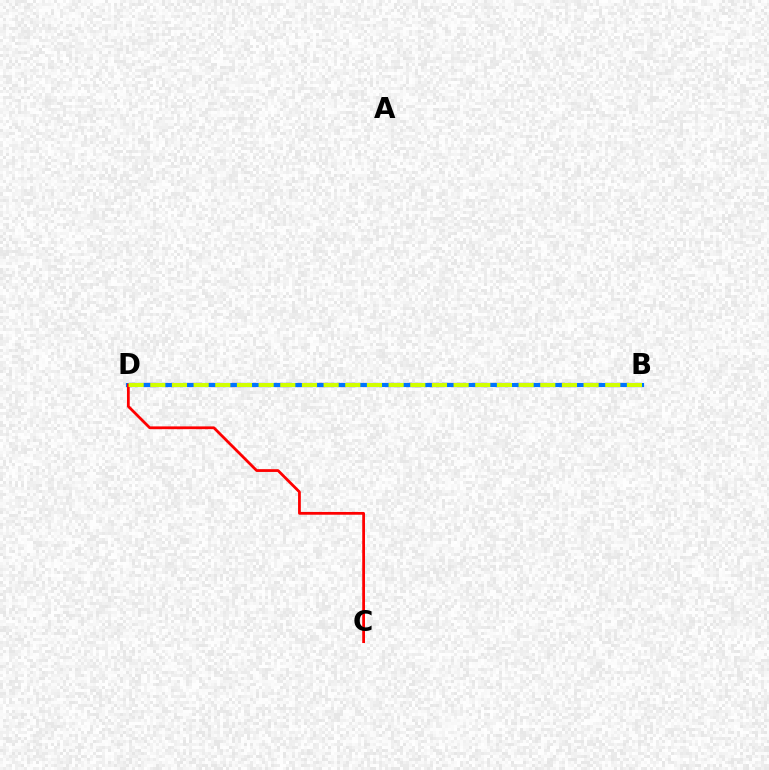{('B', 'D'): [{'color': '#00ff5c', 'line_style': 'dashed', 'thickness': 2.61}, {'color': '#b900ff', 'line_style': 'dashed', 'thickness': 2.99}, {'color': '#0074ff', 'line_style': 'solid', 'thickness': 2.99}, {'color': '#d1ff00', 'line_style': 'dashed', 'thickness': 2.94}], ('C', 'D'): [{'color': '#ff0000', 'line_style': 'solid', 'thickness': 1.99}]}